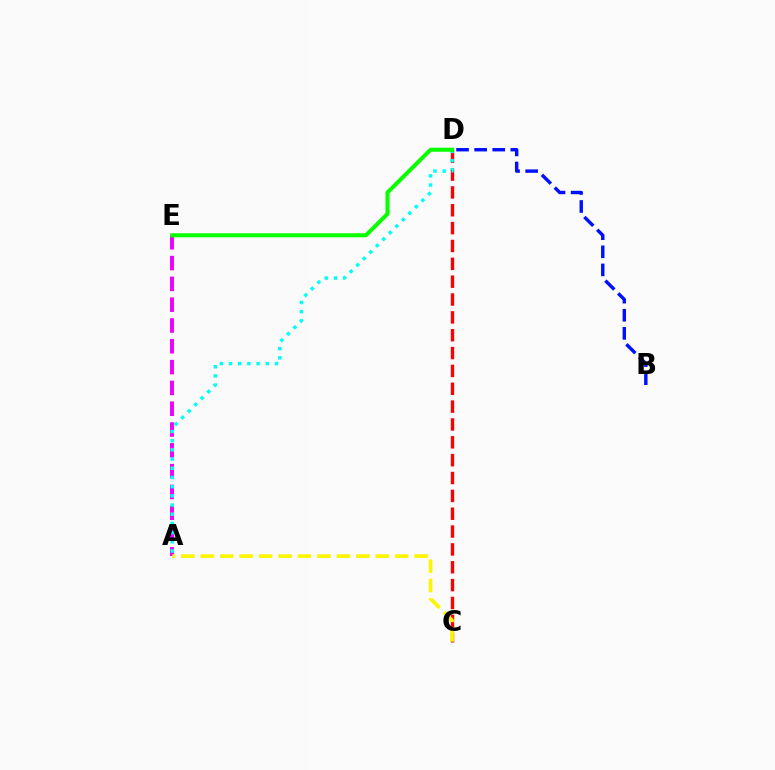{('A', 'E'): [{'color': '#ee00ff', 'line_style': 'dashed', 'thickness': 2.83}], ('C', 'D'): [{'color': '#ff0000', 'line_style': 'dashed', 'thickness': 2.42}], ('B', 'D'): [{'color': '#0010ff', 'line_style': 'dashed', 'thickness': 2.46}], ('A', 'D'): [{'color': '#00fff6', 'line_style': 'dotted', 'thickness': 2.5}], ('A', 'C'): [{'color': '#fcf500', 'line_style': 'dashed', 'thickness': 2.64}], ('D', 'E'): [{'color': '#08ff00', 'line_style': 'solid', 'thickness': 2.91}]}